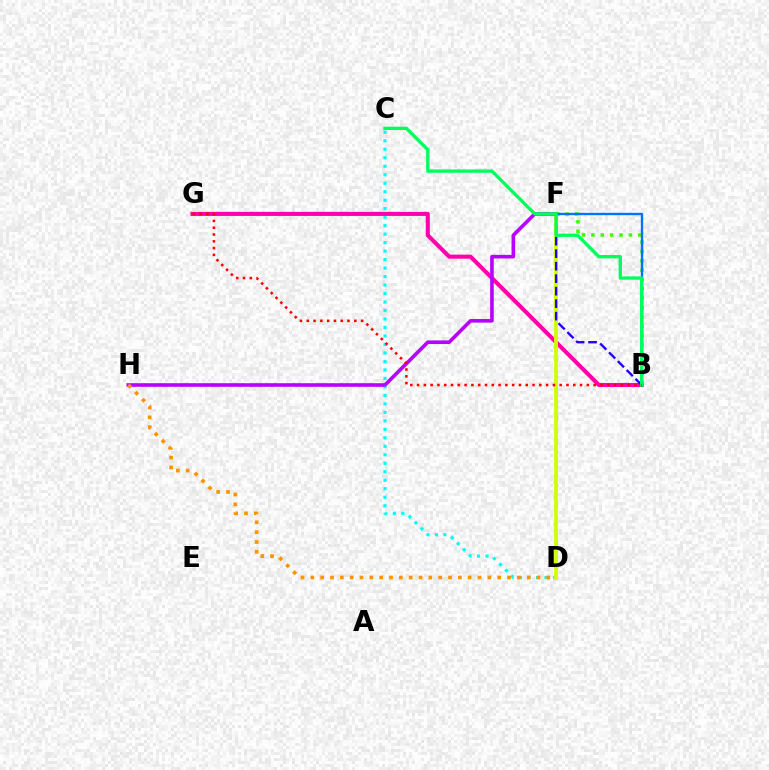{('C', 'D'): [{'color': '#00fff6', 'line_style': 'dotted', 'thickness': 2.31}], ('B', 'G'): [{'color': '#ff00ac', 'line_style': 'solid', 'thickness': 2.93}, {'color': '#ff0000', 'line_style': 'dotted', 'thickness': 1.85}], ('D', 'F'): [{'color': '#d1ff00', 'line_style': 'solid', 'thickness': 2.74}], ('B', 'F'): [{'color': '#2500ff', 'line_style': 'dashed', 'thickness': 1.7}, {'color': '#3dff00', 'line_style': 'dotted', 'thickness': 2.54}, {'color': '#0074ff', 'line_style': 'solid', 'thickness': 1.7}], ('F', 'H'): [{'color': '#b900ff', 'line_style': 'solid', 'thickness': 2.6}], ('B', 'C'): [{'color': '#00ff5c', 'line_style': 'solid', 'thickness': 2.38}], ('D', 'H'): [{'color': '#ff9400', 'line_style': 'dotted', 'thickness': 2.67}]}